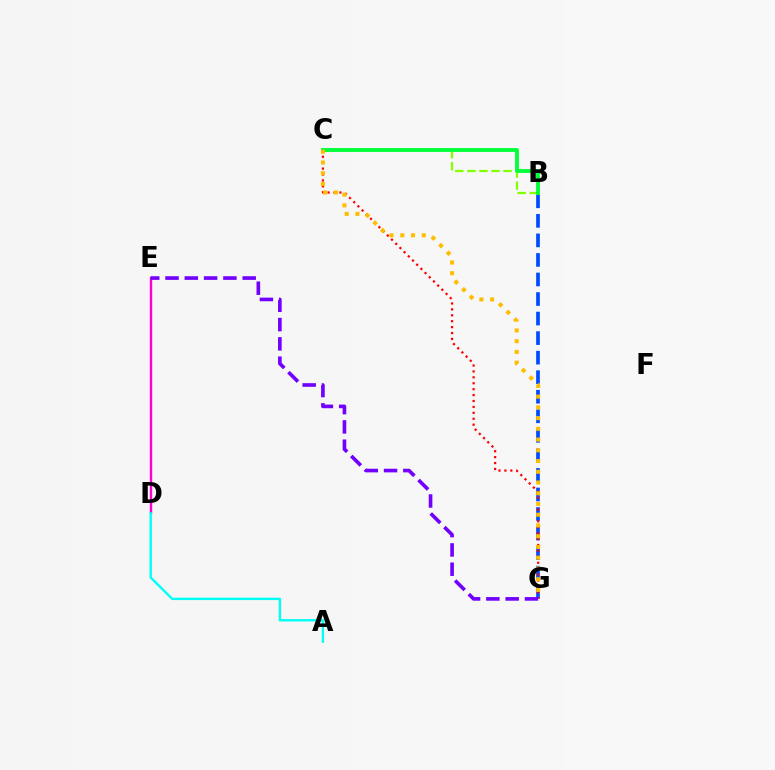{('D', 'E'): [{'color': '#ff00cf', 'line_style': 'solid', 'thickness': 1.7}], ('B', 'C'): [{'color': '#84ff00', 'line_style': 'dashed', 'thickness': 1.64}, {'color': '#00ff39', 'line_style': 'solid', 'thickness': 2.77}], ('B', 'G'): [{'color': '#004bff', 'line_style': 'dashed', 'thickness': 2.66}], ('C', 'G'): [{'color': '#ff0000', 'line_style': 'dotted', 'thickness': 1.61}, {'color': '#ffbd00', 'line_style': 'dotted', 'thickness': 2.92}], ('A', 'D'): [{'color': '#00fff6', 'line_style': 'solid', 'thickness': 1.71}], ('E', 'G'): [{'color': '#7200ff', 'line_style': 'dashed', 'thickness': 2.62}]}